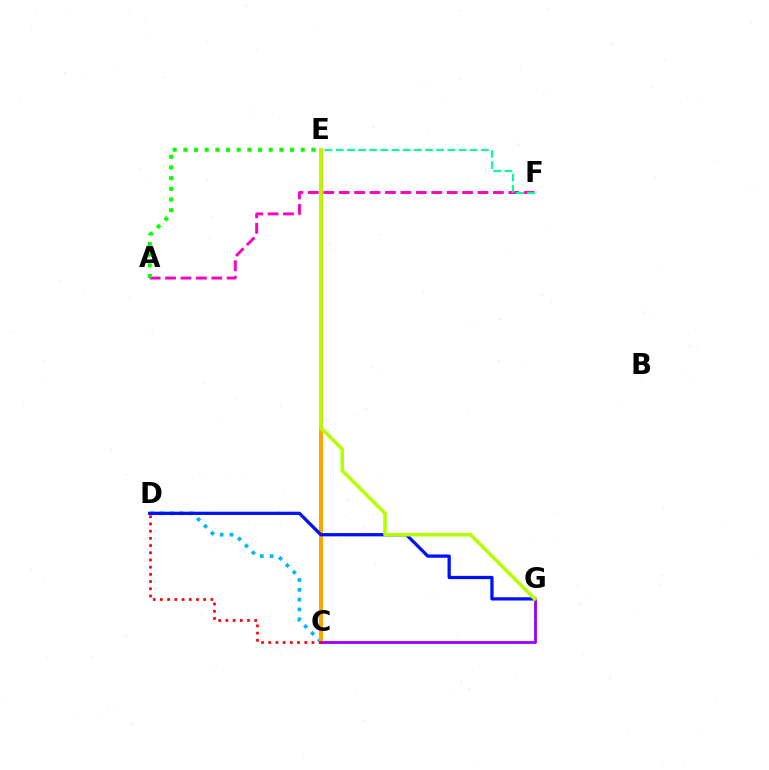{('C', 'D'): [{'color': '#00b5ff', 'line_style': 'dotted', 'thickness': 2.66}, {'color': '#ff0000', 'line_style': 'dotted', 'thickness': 1.96}], ('C', 'E'): [{'color': '#ffa500', 'line_style': 'solid', 'thickness': 2.93}], ('C', 'G'): [{'color': '#9b00ff', 'line_style': 'solid', 'thickness': 2.03}], ('A', 'F'): [{'color': '#ff00bd', 'line_style': 'dashed', 'thickness': 2.09}], ('D', 'G'): [{'color': '#0010ff', 'line_style': 'solid', 'thickness': 2.35}], ('E', 'G'): [{'color': '#b3ff00', 'line_style': 'solid', 'thickness': 2.56}], ('A', 'E'): [{'color': '#08ff00', 'line_style': 'dotted', 'thickness': 2.9}], ('E', 'F'): [{'color': '#00ff9d', 'line_style': 'dashed', 'thickness': 1.52}]}